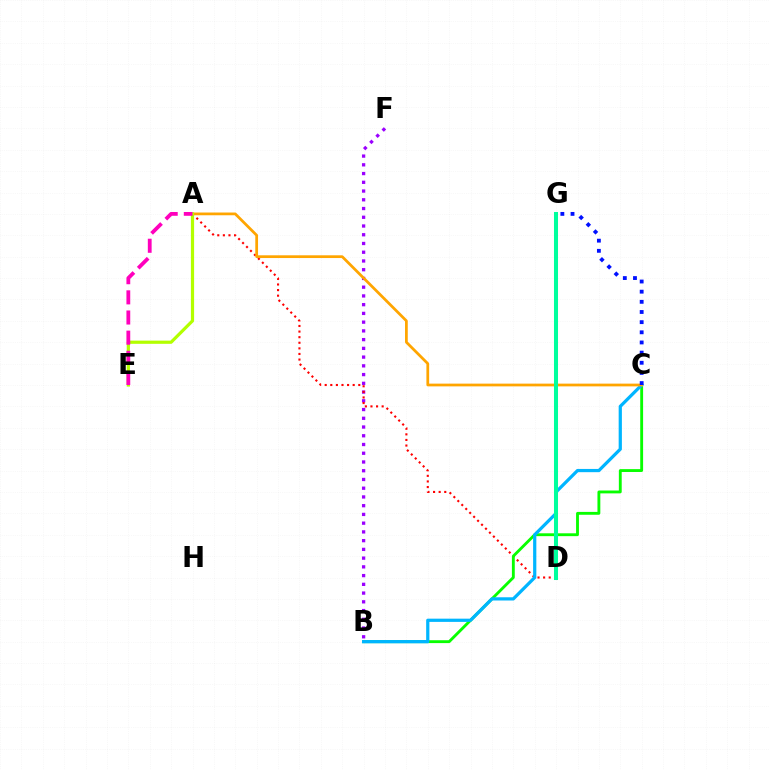{('B', 'F'): [{'color': '#9b00ff', 'line_style': 'dotted', 'thickness': 2.37}], ('A', 'D'): [{'color': '#ff0000', 'line_style': 'dotted', 'thickness': 1.52}], ('B', 'C'): [{'color': '#08ff00', 'line_style': 'solid', 'thickness': 2.06}, {'color': '#00b5ff', 'line_style': 'solid', 'thickness': 2.32}], ('A', 'C'): [{'color': '#ffa500', 'line_style': 'solid', 'thickness': 1.98}], ('A', 'E'): [{'color': '#b3ff00', 'line_style': 'solid', 'thickness': 2.31}, {'color': '#ff00bd', 'line_style': 'dashed', 'thickness': 2.74}], ('D', 'G'): [{'color': '#00ff9d', 'line_style': 'solid', 'thickness': 2.9}], ('C', 'G'): [{'color': '#0010ff', 'line_style': 'dotted', 'thickness': 2.76}]}